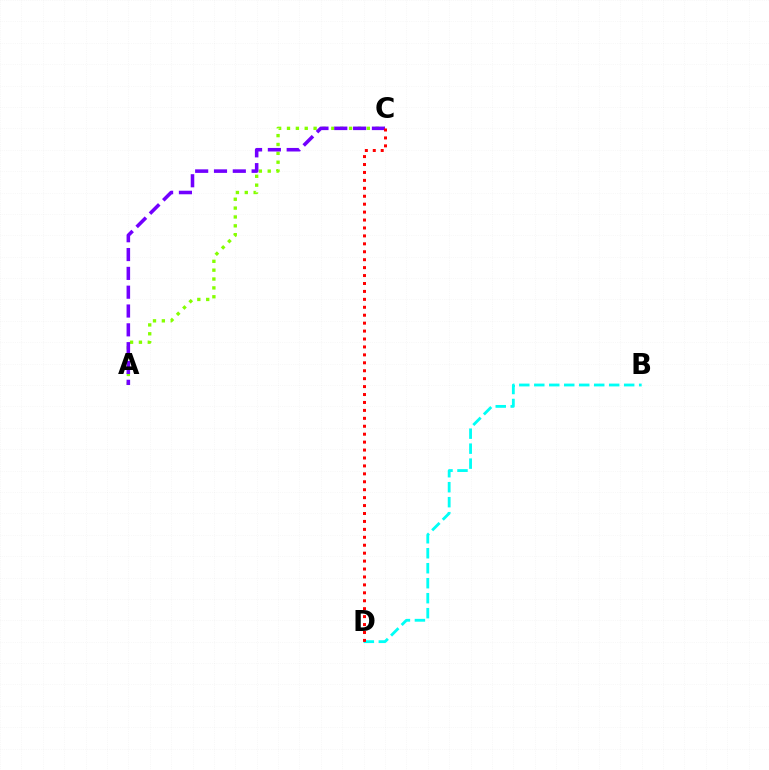{('A', 'C'): [{'color': '#84ff00', 'line_style': 'dotted', 'thickness': 2.41}, {'color': '#7200ff', 'line_style': 'dashed', 'thickness': 2.56}], ('B', 'D'): [{'color': '#00fff6', 'line_style': 'dashed', 'thickness': 2.04}], ('C', 'D'): [{'color': '#ff0000', 'line_style': 'dotted', 'thickness': 2.15}]}